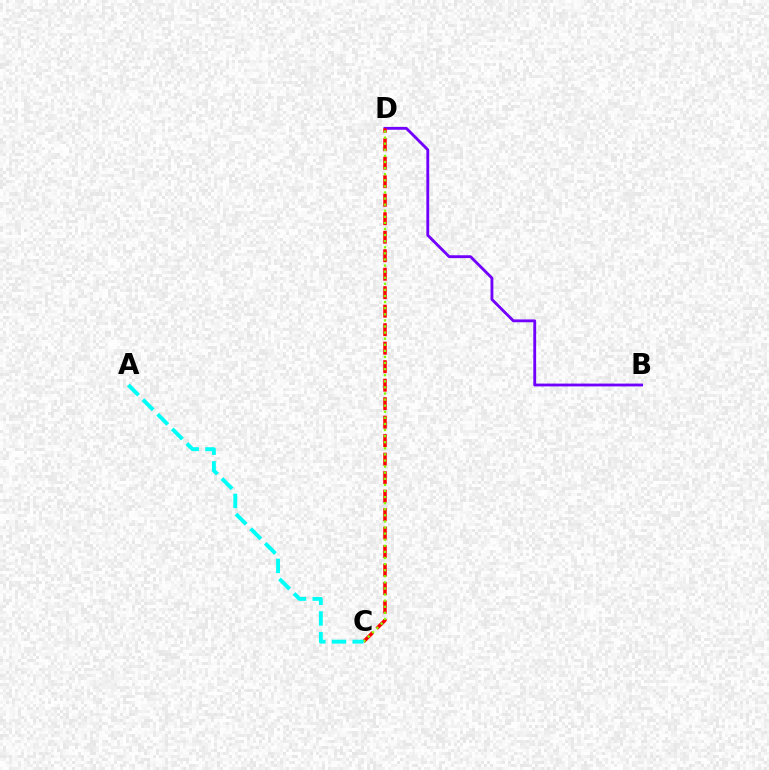{('B', 'D'): [{'color': '#7200ff', 'line_style': 'solid', 'thickness': 2.04}], ('C', 'D'): [{'color': '#ff0000', 'line_style': 'dashed', 'thickness': 2.51}, {'color': '#84ff00', 'line_style': 'dotted', 'thickness': 1.66}], ('A', 'C'): [{'color': '#00fff6', 'line_style': 'dashed', 'thickness': 2.81}]}